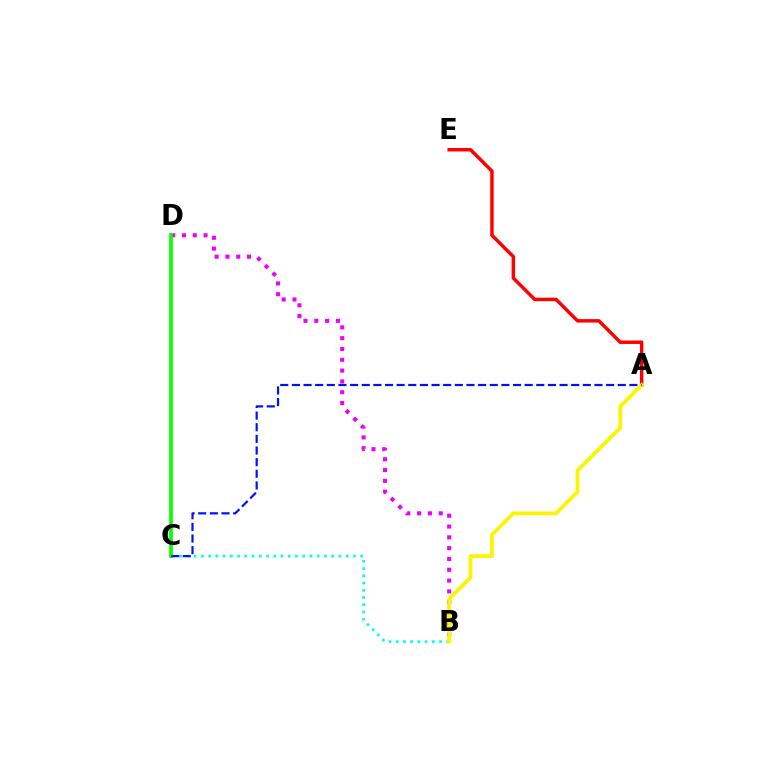{('B', 'D'): [{'color': '#ee00ff', 'line_style': 'dotted', 'thickness': 2.94}], ('A', 'E'): [{'color': '#ff0000', 'line_style': 'solid', 'thickness': 2.49}], ('C', 'D'): [{'color': '#08ff00', 'line_style': 'solid', 'thickness': 2.66}], ('B', 'C'): [{'color': '#00fff6', 'line_style': 'dotted', 'thickness': 1.97}], ('A', 'B'): [{'color': '#fcf500', 'line_style': 'solid', 'thickness': 2.72}], ('A', 'C'): [{'color': '#0010ff', 'line_style': 'dashed', 'thickness': 1.58}]}